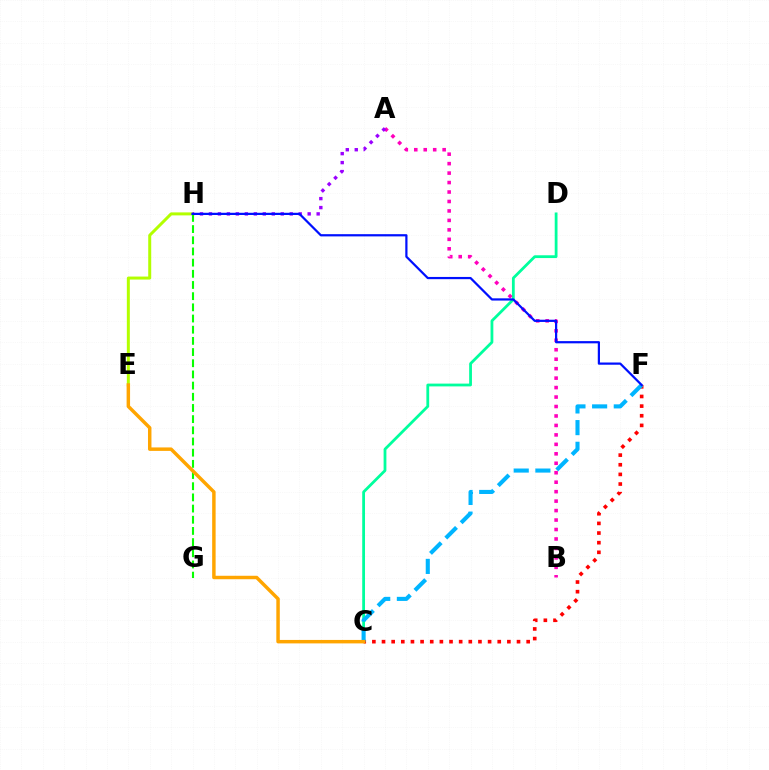{('C', 'D'): [{'color': '#00ff9d', 'line_style': 'solid', 'thickness': 2.01}], ('E', 'H'): [{'color': '#b3ff00', 'line_style': 'solid', 'thickness': 2.16}], ('C', 'F'): [{'color': '#ff0000', 'line_style': 'dotted', 'thickness': 2.62}, {'color': '#00b5ff', 'line_style': 'dashed', 'thickness': 2.94}], ('A', 'B'): [{'color': '#ff00bd', 'line_style': 'dotted', 'thickness': 2.57}], ('A', 'H'): [{'color': '#9b00ff', 'line_style': 'dotted', 'thickness': 2.44}], ('G', 'H'): [{'color': '#08ff00', 'line_style': 'dashed', 'thickness': 1.52}], ('C', 'E'): [{'color': '#ffa500', 'line_style': 'solid', 'thickness': 2.49}], ('F', 'H'): [{'color': '#0010ff', 'line_style': 'solid', 'thickness': 1.6}]}